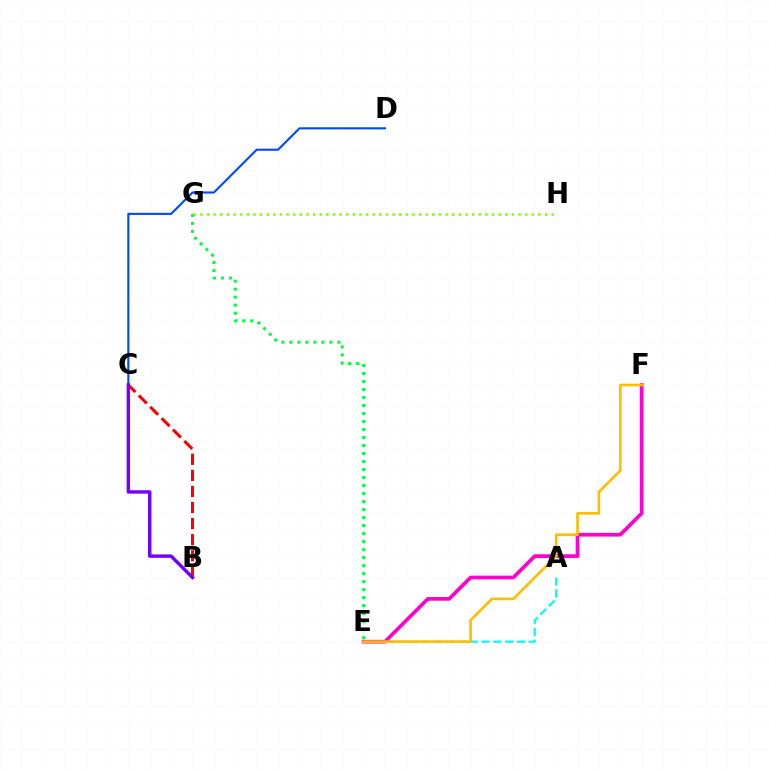{('C', 'D'): [{'color': '#004bff', 'line_style': 'solid', 'thickness': 1.53}], ('A', 'E'): [{'color': '#00fff6', 'line_style': 'dashed', 'thickness': 1.61}], ('B', 'C'): [{'color': '#ff0000', 'line_style': 'dashed', 'thickness': 2.19}, {'color': '#7200ff', 'line_style': 'solid', 'thickness': 2.45}], ('E', 'F'): [{'color': '#ff00cf', 'line_style': 'solid', 'thickness': 2.66}, {'color': '#ffbd00', 'line_style': 'solid', 'thickness': 1.91}], ('E', 'G'): [{'color': '#00ff39', 'line_style': 'dotted', 'thickness': 2.17}], ('G', 'H'): [{'color': '#84ff00', 'line_style': 'dotted', 'thickness': 1.8}]}